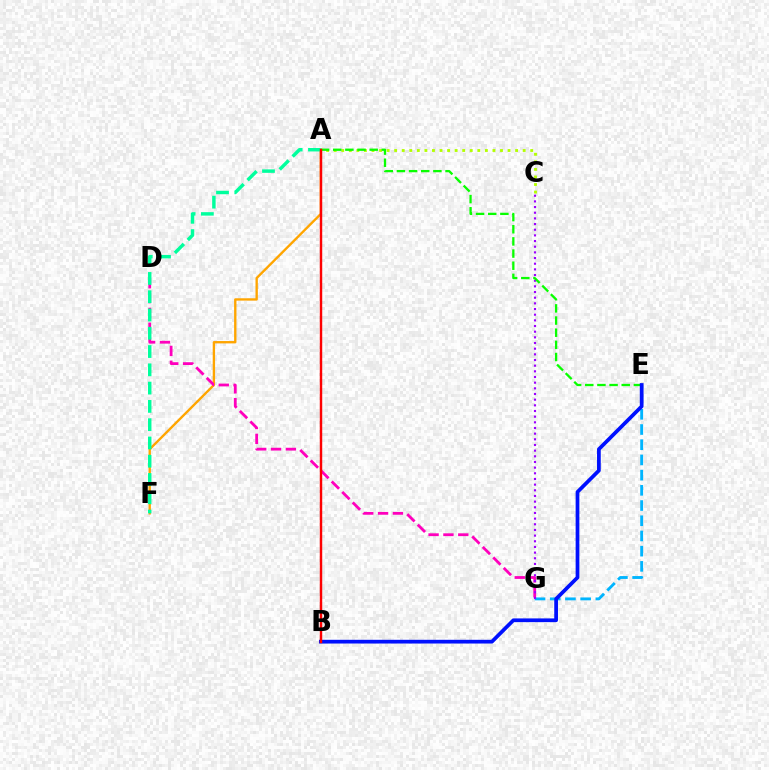{('A', 'F'): [{'color': '#ffa500', 'line_style': 'solid', 'thickness': 1.7}, {'color': '#00ff9d', 'line_style': 'dashed', 'thickness': 2.48}], ('E', 'G'): [{'color': '#00b5ff', 'line_style': 'dashed', 'thickness': 2.07}], ('D', 'G'): [{'color': '#ff00bd', 'line_style': 'dashed', 'thickness': 2.02}], ('C', 'G'): [{'color': '#9b00ff', 'line_style': 'dotted', 'thickness': 1.54}], ('A', 'C'): [{'color': '#b3ff00', 'line_style': 'dotted', 'thickness': 2.05}], ('A', 'E'): [{'color': '#08ff00', 'line_style': 'dashed', 'thickness': 1.65}], ('B', 'E'): [{'color': '#0010ff', 'line_style': 'solid', 'thickness': 2.69}], ('A', 'B'): [{'color': '#ff0000', 'line_style': 'solid', 'thickness': 1.76}]}